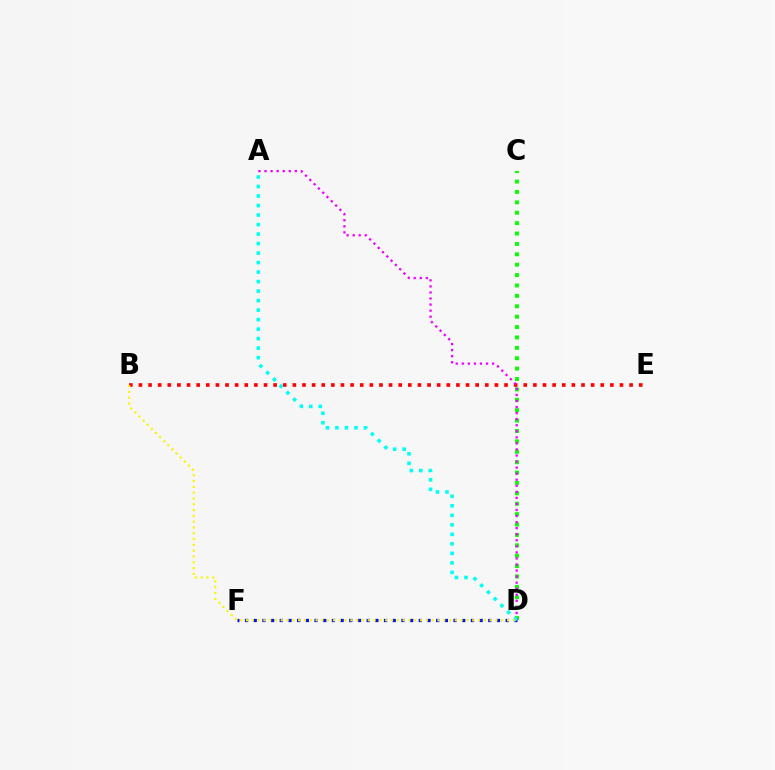{('B', 'E'): [{'color': '#ff0000', 'line_style': 'dotted', 'thickness': 2.61}], ('C', 'D'): [{'color': '#08ff00', 'line_style': 'dotted', 'thickness': 2.82}], ('D', 'F'): [{'color': '#0010ff', 'line_style': 'dotted', 'thickness': 2.36}], ('A', 'D'): [{'color': '#ee00ff', 'line_style': 'dotted', 'thickness': 1.64}, {'color': '#00fff6', 'line_style': 'dotted', 'thickness': 2.58}], ('B', 'D'): [{'color': '#fcf500', 'line_style': 'dotted', 'thickness': 1.58}]}